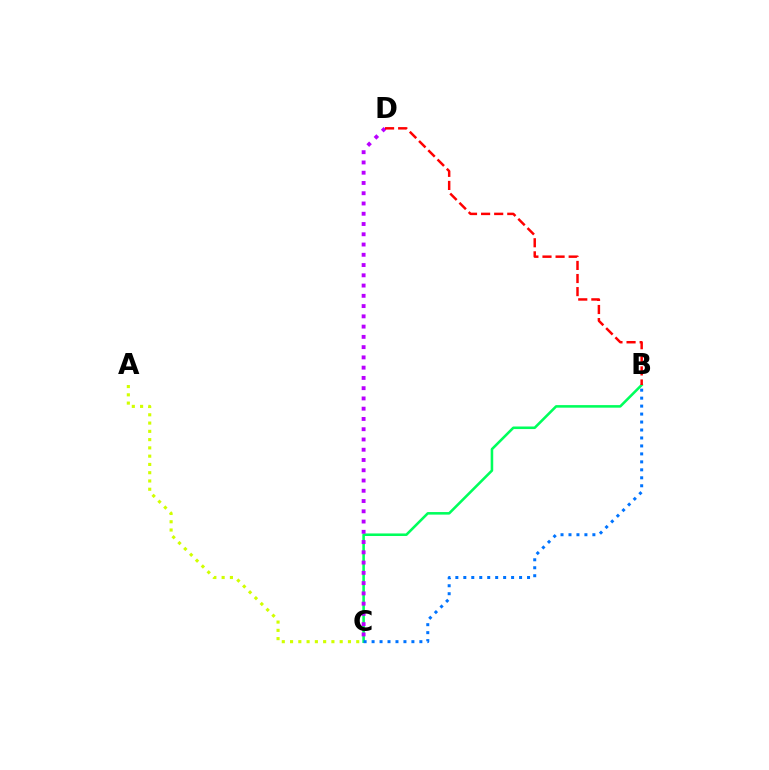{('B', 'C'): [{'color': '#00ff5c', 'line_style': 'solid', 'thickness': 1.85}, {'color': '#0074ff', 'line_style': 'dotted', 'thickness': 2.16}], ('C', 'D'): [{'color': '#b900ff', 'line_style': 'dotted', 'thickness': 2.79}], ('A', 'C'): [{'color': '#d1ff00', 'line_style': 'dotted', 'thickness': 2.25}], ('B', 'D'): [{'color': '#ff0000', 'line_style': 'dashed', 'thickness': 1.78}]}